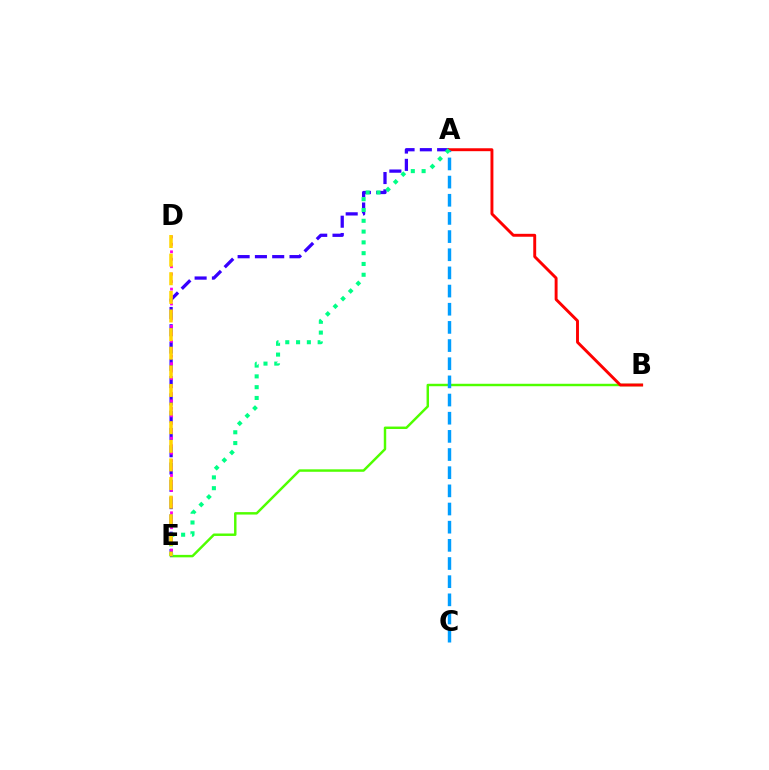{('B', 'E'): [{'color': '#4fff00', 'line_style': 'solid', 'thickness': 1.76}], ('A', 'E'): [{'color': '#3700ff', 'line_style': 'dashed', 'thickness': 2.35}, {'color': '#00ff86', 'line_style': 'dotted', 'thickness': 2.93}], ('D', 'E'): [{'color': '#ff00ed', 'line_style': 'dotted', 'thickness': 2.03}, {'color': '#ffd500', 'line_style': 'dashed', 'thickness': 2.53}], ('A', 'B'): [{'color': '#ff0000', 'line_style': 'solid', 'thickness': 2.1}], ('A', 'C'): [{'color': '#009eff', 'line_style': 'dashed', 'thickness': 2.47}]}